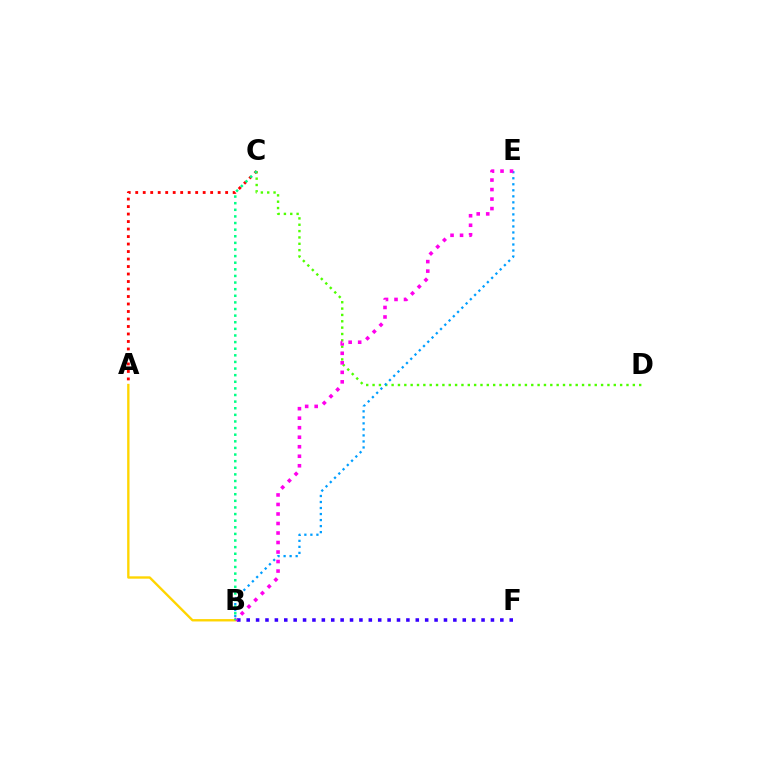{('B', 'F'): [{'color': '#3700ff', 'line_style': 'dotted', 'thickness': 2.55}], ('A', 'B'): [{'color': '#ffd500', 'line_style': 'solid', 'thickness': 1.71}], ('C', 'D'): [{'color': '#4fff00', 'line_style': 'dotted', 'thickness': 1.72}], ('A', 'C'): [{'color': '#ff0000', 'line_style': 'dotted', 'thickness': 2.04}], ('B', 'E'): [{'color': '#009eff', 'line_style': 'dotted', 'thickness': 1.64}, {'color': '#ff00ed', 'line_style': 'dotted', 'thickness': 2.58}], ('B', 'C'): [{'color': '#00ff86', 'line_style': 'dotted', 'thickness': 1.8}]}